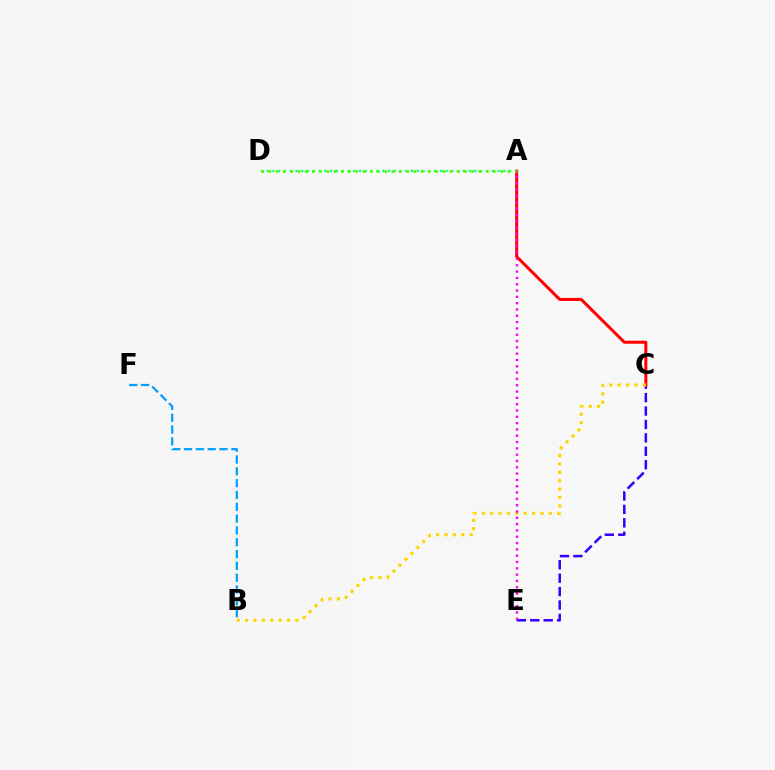{('A', 'D'): [{'color': '#00ff86', 'line_style': 'dotted', 'thickness': 1.57}, {'color': '#4fff00', 'line_style': 'dotted', 'thickness': 1.97}], ('C', 'E'): [{'color': '#3700ff', 'line_style': 'dashed', 'thickness': 1.82}], ('A', 'C'): [{'color': '#ff0000', 'line_style': 'solid', 'thickness': 2.16}], ('B', 'C'): [{'color': '#ffd500', 'line_style': 'dotted', 'thickness': 2.28}], ('B', 'F'): [{'color': '#009eff', 'line_style': 'dashed', 'thickness': 1.61}], ('A', 'E'): [{'color': '#ff00ed', 'line_style': 'dotted', 'thickness': 1.72}]}